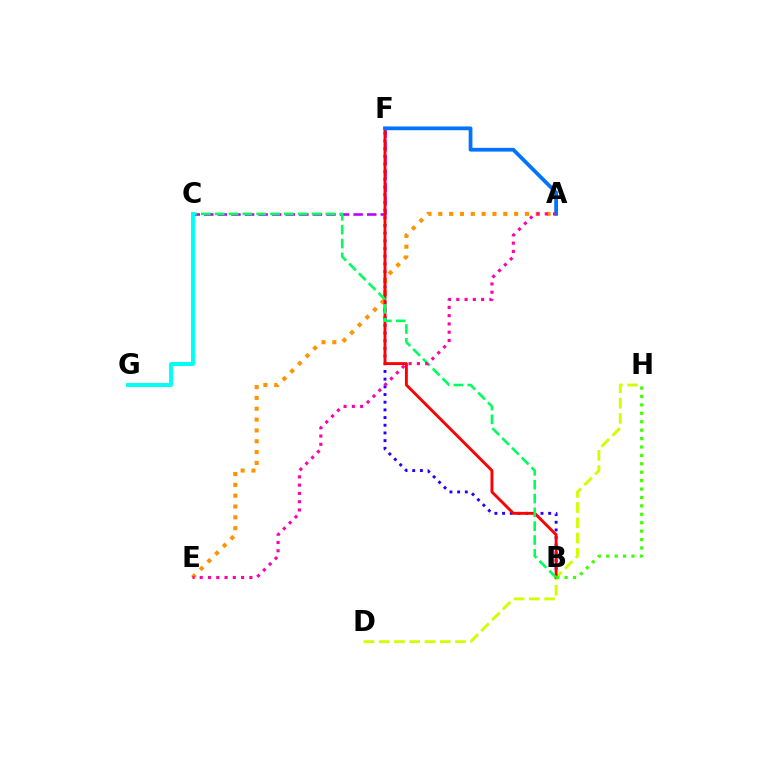{('B', 'F'): [{'color': '#2500ff', 'line_style': 'dotted', 'thickness': 2.09}, {'color': '#ff0000', 'line_style': 'solid', 'thickness': 2.09}], ('A', 'E'): [{'color': '#ff9400', 'line_style': 'dotted', 'thickness': 2.94}, {'color': '#ff00ac', 'line_style': 'dotted', 'thickness': 2.25}], ('C', 'F'): [{'color': '#b900ff', 'line_style': 'dashed', 'thickness': 1.84}], ('D', 'H'): [{'color': '#d1ff00', 'line_style': 'dashed', 'thickness': 2.07}], ('A', 'F'): [{'color': '#0074ff', 'line_style': 'solid', 'thickness': 2.7}], ('B', 'H'): [{'color': '#3dff00', 'line_style': 'dotted', 'thickness': 2.29}], ('B', 'C'): [{'color': '#00ff5c', 'line_style': 'dashed', 'thickness': 1.88}], ('C', 'G'): [{'color': '#00fff6', 'line_style': 'solid', 'thickness': 2.82}]}